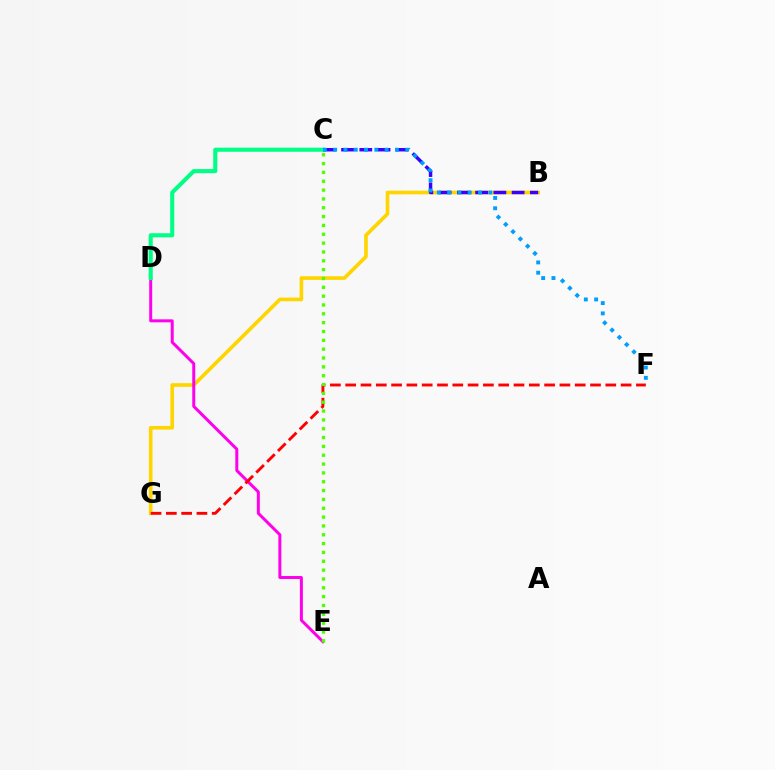{('B', 'G'): [{'color': '#ffd500', 'line_style': 'solid', 'thickness': 2.61}], ('D', 'E'): [{'color': '#ff00ed', 'line_style': 'solid', 'thickness': 2.16}], ('B', 'C'): [{'color': '#3700ff', 'line_style': 'dashed', 'thickness': 2.48}], ('C', 'D'): [{'color': '#00ff86', 'line_style': 'solid', 'thickness': 2.94}], ('C', 'F'): [{'color': '#009eff', 'line_style': 'dotted', 'thickness': 2.8}], ('F', 'G'): [{'color': '#ff0000', 'line_style': 'dashed', 'thickness': 2.08}], ('C', 'E'): [{'color': '#4fff00', 'line_style': 'dotted', 'thickness': 2.4}]}